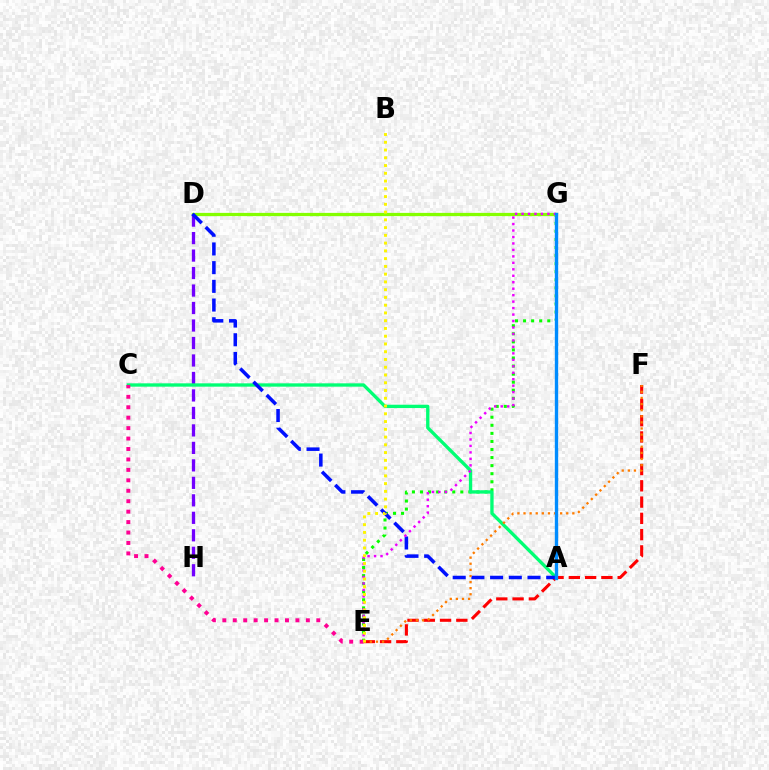{('D', 'H'): [{'color': '#7200ff', 'line_style': 'dashed', 'thickness': 2.38}], ('E', 'G'): [{'color': '#08ff00', 'line_style': 'dotted', 'thickness': 2.19}, {'color': '#ee00ff', 'line_style': 'dotted', 'thickness': 1.76}], ('A', 'C'): [{'color': '#00ff74', 'line_style': 'solid', 'thickness': 2.4}], ('D', 'G'): [{'color': '#84ff00', 'line_style': 'solid', 'thickness': 2.33}], ('A', 'G'): [{'color': '#00fff6', 'line_style': 'dashed', 'thickness': 1.89}, {'color': '#008cff', 'line_style': 'solid', 'thickness': 2.42}], ('E', 'F'): [{'color': '#ff0000', 'line_style': 'dashed', 'thickness': 2.21}, {'color': '#ff7c00', 'line_style': 'dotted', 'thickness': 1.66}], ('A', 'D'): [{'color': '#0010ff', 'line_style': 'dashed', 'thickness': 2.54}], ('C', 'E'): [{'color': '#ff0094', 'line_style': 'dotted', 'thickness': 2.84}], ('B', 'E'): [{'color': '#fcf500', 'line_style': 'dotted', 'thickness': 2.11}]}